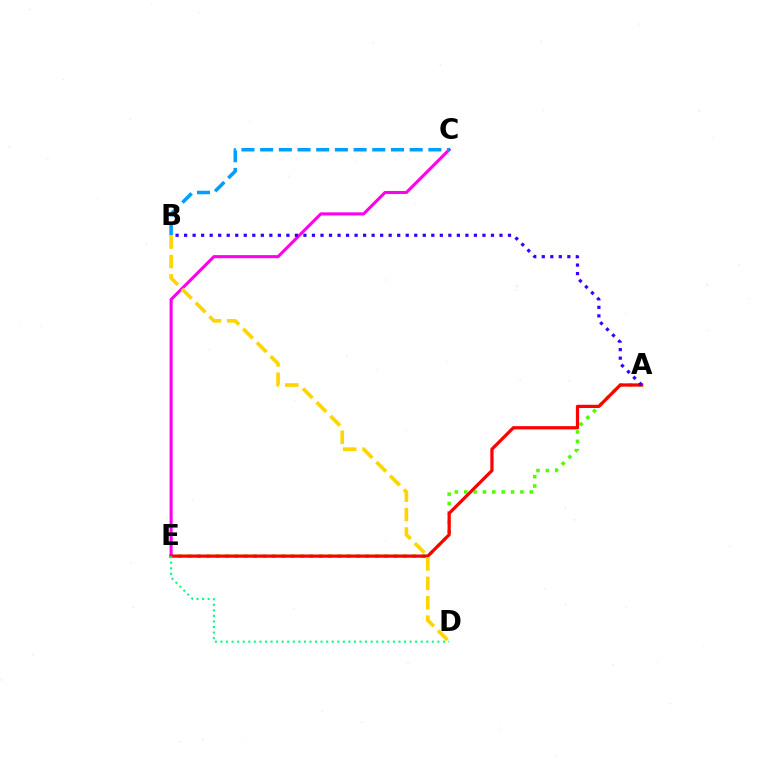{('A', 'E'): [{'color': '#4fff00', 'line_style': 'dotted', 'thickness': 2.55}, {'color': '#ff0000', 'line_style': 'solid', 'thickness': 2.33}], ('C', 'E'): [{'color': '#ff00ed', 'line_style': 'solid', 'thickness': 2.21}], ('B', 'C'): [{'color': '#009eff', 'line_style': 'dashed', 'thickness': 2.54}], ('D', 'E'): [{'color': '#00ff86', 'line_style': 'dotted', 'thickness': 1.51}], ('B', 'D'): [{'color': '#ffd500', 'line_style': 'dashed', 'thickness': 2.64}], ('A', 'B'): [{'color': '#3700ff', 'line_style': 'dotted', 'thickness': 2.32}]}